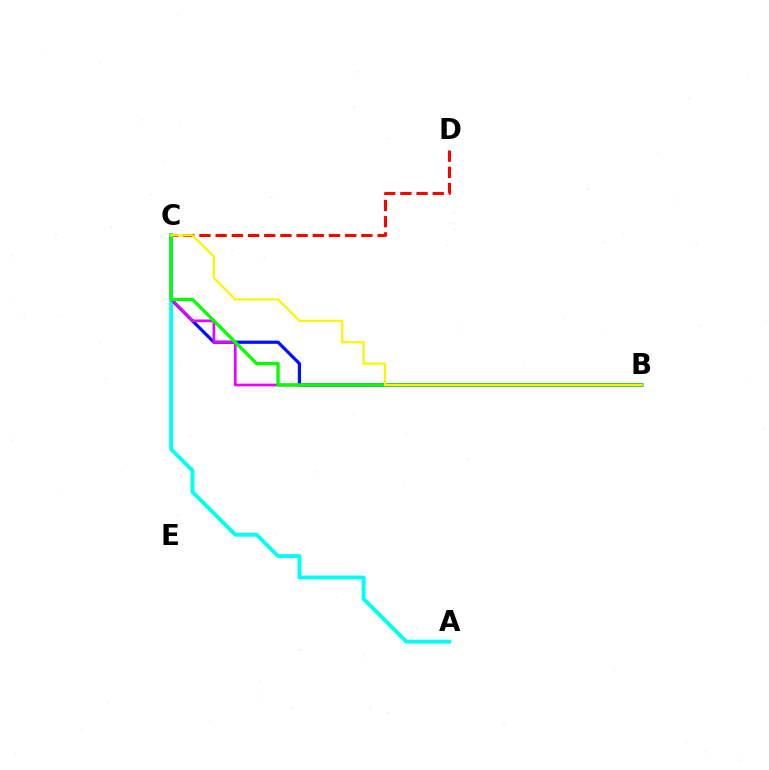{('C', 'D'): [{'color': '#ff0000', 'line_style': 'dashed', 'thickness': 2.2}], ('B', 'C'): [{'color': '#0010ff', 'line_style': 'solid', 'thickness': 2.32}, {'color': '#ee00ff', 'line_style': 'solid', 'thickness': 1.95}, {'color': '#08ff00', 'line_style': 'solid', 'thickness': 2.39}, {'color': '#fcf500', 'line_style': 'solid', 'thickness': 1.6}], ('A', 'C'): [{'color': '#00fff6', 'line_style': 'solid', 'thickness': 2.8}]}